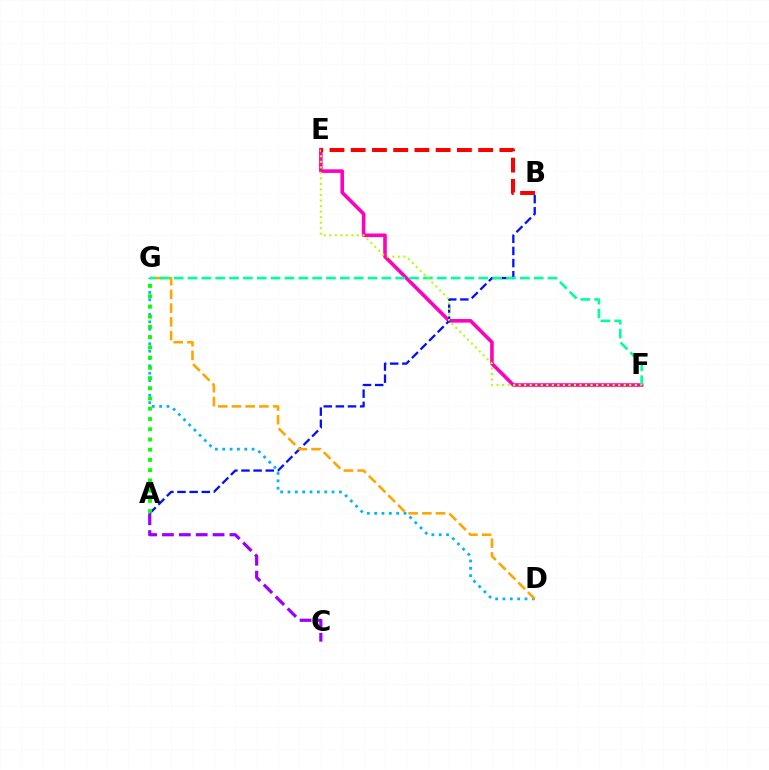{('E', 'F'): [{'color': '#ff00bd', 'line_style': 'solid', 'thickness': 2.59}, {'color': '#b3ff00', 'line_style': 'dotted', 'thickness': 1.5}], ('A', 'B'): [{'color': '#0010ff', 'line_style': 'dashed', 'thickness': 1.65}], ('D', 'G'): [{'color': '#00b5ff', 'line_style': 'dotted', 'thickness': 2.0}, {'color': '#ffa500', 'line_style': 'dashed', 'thickness': 1.87}], ('A', 'C'): [{'color': '#9b00ff', 'line_style': 'dashed', 'thickness': 2.29}], ('A', 'G'): [{'color': '#08ff00', 'line_style': 'dotted', 'thickness': 2.78}], ('F', 'G'): [{'color': '#00ff9d', 'line_style': 'dashed', 'thickness': 1.88}], ('B', 'E'): [{'color': '#ff0000', 'line_style': 'dashed', 'thickness': 2.89}]}